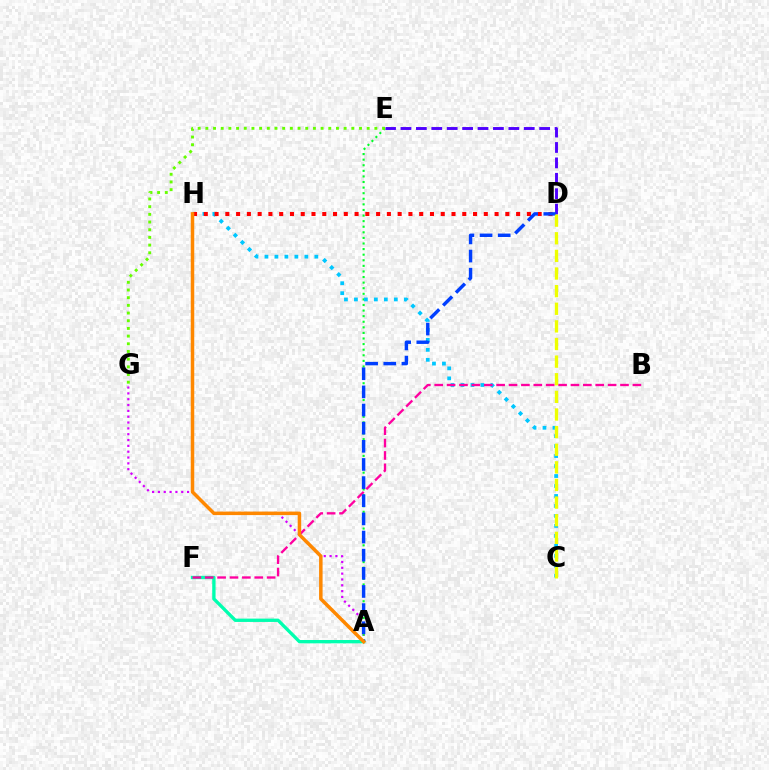{('A', 'G'): [{'color': '#d600ff', 'line_style': 'dotted', 'thickness': 1.58}], ('A', 'F'): [{'color': '#00ffaf', 'line_style': 'solid', 'thickness': 2.4}], ('A', 'E'): [{'color': '#00ff27', 'line_style': 'dotted', 'thickness': 1.52}], ('C', 'H'): [{'color': '#00c7ff', 'line_style': 'dotted', 'thickness': 2.71}], ('E', 'G'): [{'color': '#66ff00', 'line_style': 'dotted', 'thickness': 2.09}], ('B', 'F'): [{'color': '#ff00a0', 'line_style': 'dashed', 'thickness': 1.68}], ('D', 'H'): [{'color': '#ff0000', 'line_style': 'dotted', 'thickness': 2.93}], ('D', 'E'): [{'color': '#4f00ff', 'line_style': 'dashed', 'thickness': 2.09}], ('A', 'D'): [{'color': '#003fff', 'line_style': 'dashed', 'thickness': 2.46}], ('C', 'D'): [{'color': '#eeff00', 'line_style': 'dashed', 'thickness': 2.39}], ('A', 'H'): [{'color': '#ff8800', 'line_style': 'solid', 'thickness': 2.52}]}